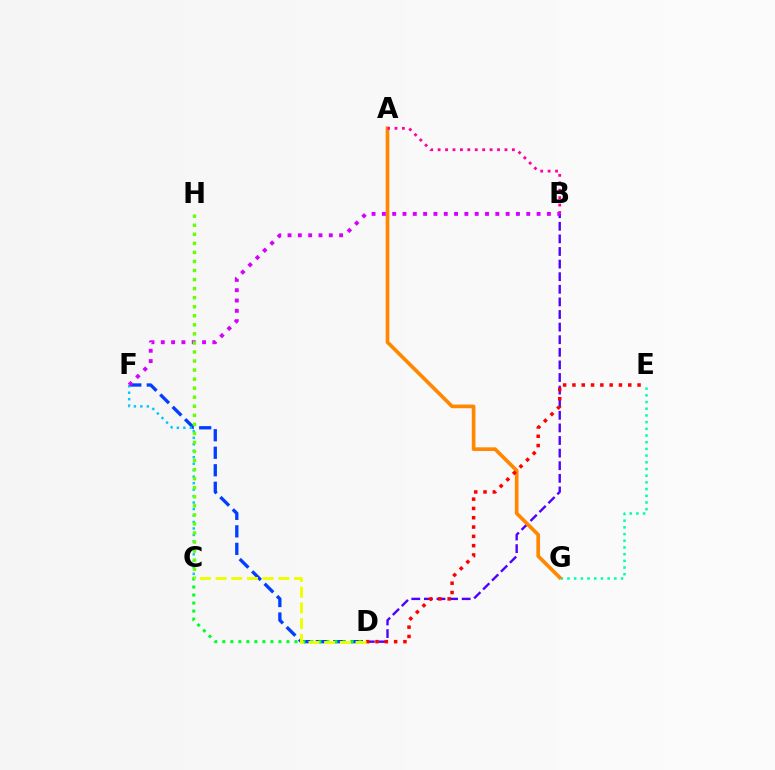{('D', 'F'): [{'color': '#003fff', 'line_style': 'dashed', 'thickness': 2.38}], ('B', 'D'): [{'color': '#4f00ff', 'line_style': 'dashed', 'thickness': 1.71}], ('E', 'G'): [{'color': '#00ffaf', 'line_style': 'dotted', 'thickness': 1.82}], ('A', 'G'): [{'color': '#ff8800', 'line_style': 'solid', 'thickness': 2.65}], ('A', 'B'): [{'color': '#ff00a0', 'line_style': 'dotted', 'thickness': 2.02}], ('C', 'F'): [{'color': '#00c7ff', 'line_style': 'dotted', 'thickness': 1.76}], ('B', 'F'): [{'color': '#d600ff', 'line_style': 'dotted', 'thickness': 2.8}], ('C', 'D'): [{'color': '#00ff27', 'line_style': 'dotted', 'thickness': 2.18}, {'color': '#eeff00', 'line_style': 'dashed', 'thickness': 2.13}], ('C', 'H'): [{'color': '#66ff00', 'line_style': 'dotted', 'thickness': 2.46}], ('D', 'E'): [{'color': '#ff0000', 'line_style': 'dotted', 'thickness': 2.53}]}